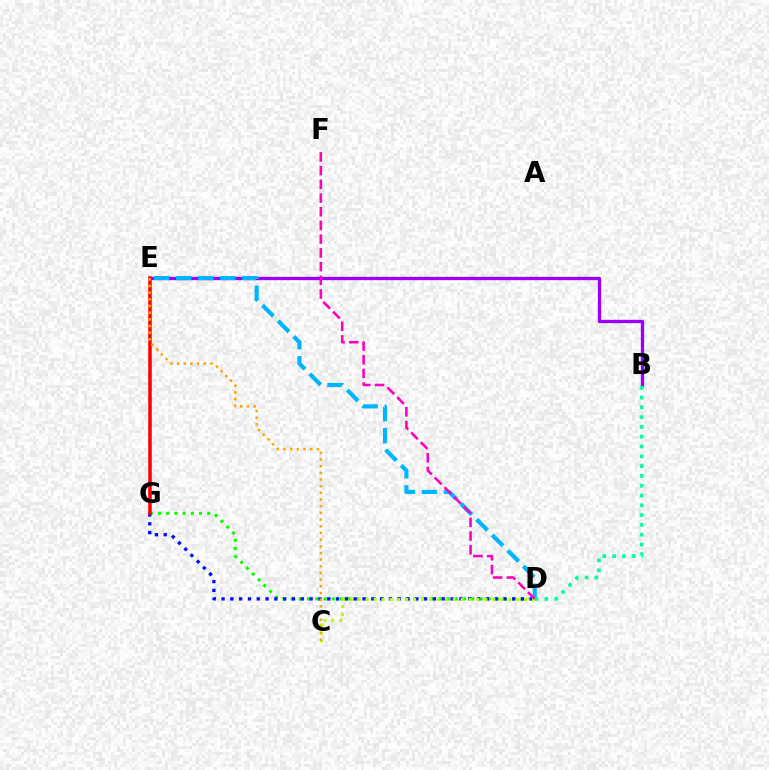{('D', 'G'): [{'color': '#08ff00', 'line_style': 'dotted', 'thickness': 2.23}, {'color': '#0010ff', 'line_style': 'dotted', 'thickness': 2.39}], ('B', 'E'): [{'color': '#9b00ff', 'line_style': 'solid', 'thickness': 2.38}], ('E', 'G'): [{'color': '#ff0000', 'line_style': 'solid', 'thickness': 2.53}], ('D', 'E'): [{'color': '#00b5ff', 'line_style': 'dashed', 'thickness': 3.0}], ('B', 'D'): [{'color': '#00ff9d', 'line_style': 'dotted', 'thickness': 2.66}], ('C', 'D'): [{'color': '#b3ff00', 'line_style': 'dotted', 'thickness': 2.15}], ('C', 'E'): [{'color': '#ffa500', 'line_style': 'dotted', 'thickness': 1.81}], ('D', 'F'): [{'color': '#ff00bd', 'line_style': 'dashed', 'thickness': 1.86}]}